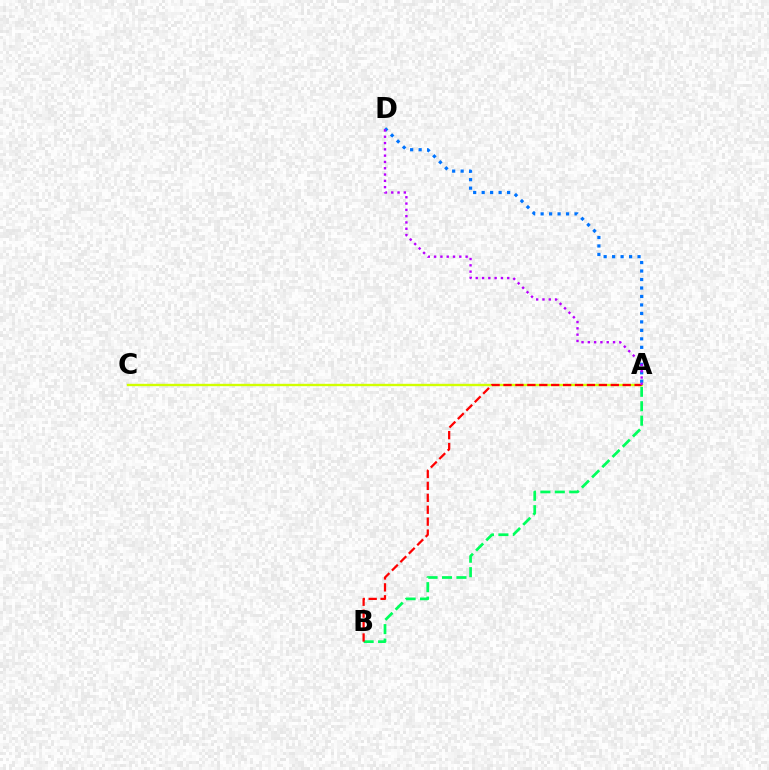{('A', 'B'): [{'color': '#00ff5c', 'line_style': 'dashed', 'thickness': 1.96}, {'color': '#ff0000', 'line_style': 'dashed', 'thickness': 1.62}], ('A', 'C'): [{'color': '#d1ff00', 'line_style': 'solid', 'thickness': 1.71}], ('A', 'D'): [{'color': '#0074ff', 'line_style': 'dotted', 'thickness': 2.3}, {'color': '#b900ff', 'line_style': 'dotted', 'thickness': 1.71}]}